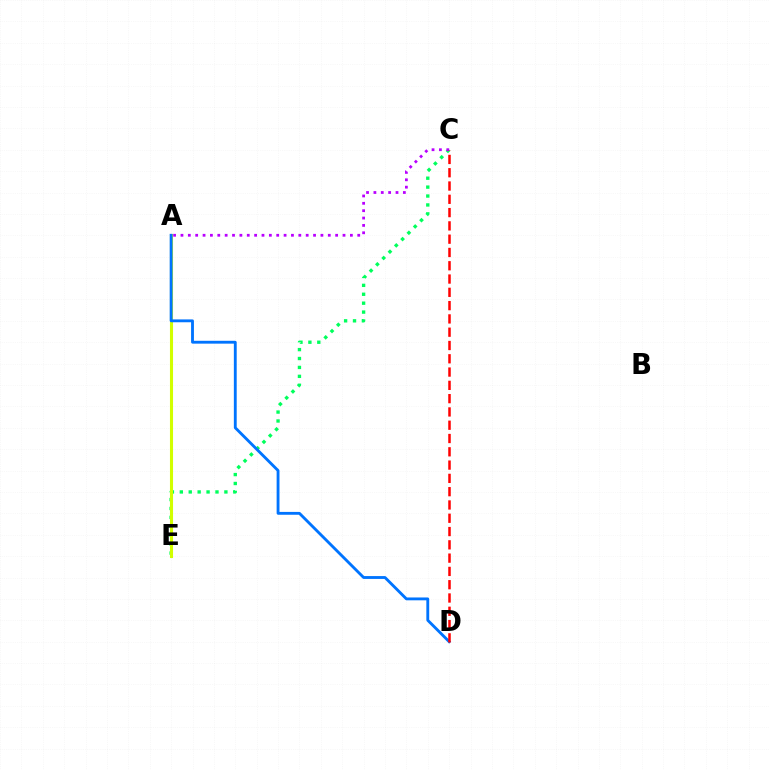{('C', 'E'): [{'color': '#00ff5c', 'line_style': 'dotted', 'thickness': 2.42}], ('A', 'E'): [{'color': '#d1ff00', 'line_style': 'solid', 'thickness': 2.22}], ('A', 'C'): [{'color': '#b900ff', 'line_style': 'dotted', 'thickness': 2.0}], ('A', 'D'): [{'color': '#0074ff', 'line_style': 'solid', 'thickness': 2.05}], ('C', 'D'): [{'color': '#ff0000', 'line_style': 'dashed', 'thickness': 1.81}]}